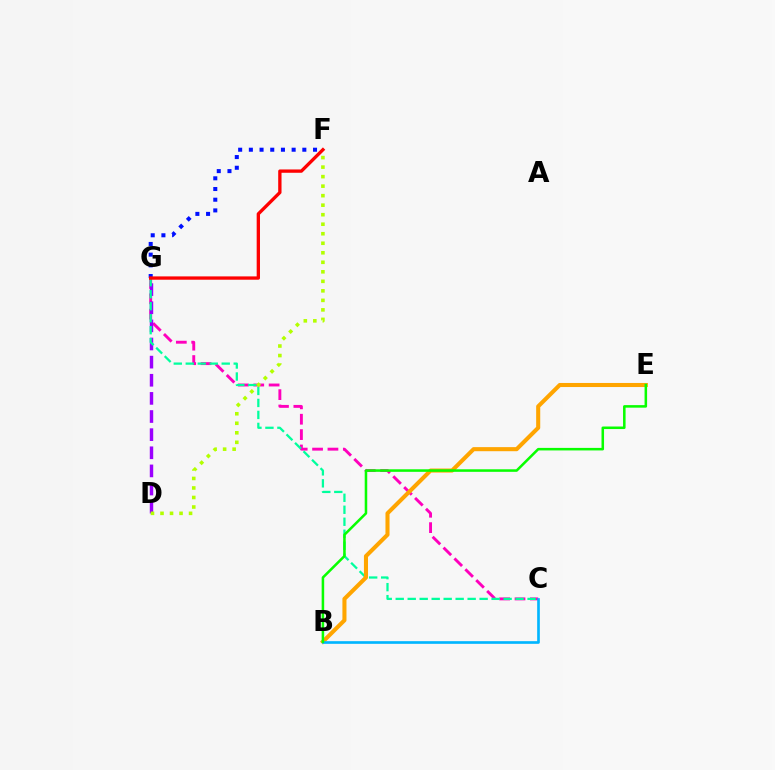{('C', 'G'): [{'color': '#ff00bd', 'line_style': 'dashed', 'thickness': 2.09}, {'color': '#00ff9d', 'line_style': 'dashed', 'thickness': 1.63}], ('F', 'G'): [{'color': '#0010ff', 'line_style': 'dotted', 'thickness': 2.91}, {'color': '#ff0000', 'line_style': 'solid', 'thickness': 2.39}], ('D', 'G'): [{'color': '#9b00ff', 'line_style': 'dashed', 'thickness': 2.46}], ('B', 'E'): [{'color': '#ffa500', 'line_style': 'solid', 'thickness': 2.93}, {'color': '#08ff00', 'line_style': 'solid', 'thickness': 1.83}], ('B', 'C'): [{'color': '#00b5ff', 'line_style': 'solid', 'thickness': 1.91}], ('D', 'F'): [{'color': '#b3ff00', 'line_style': 'dotted', 'thickness': 2.59}]}